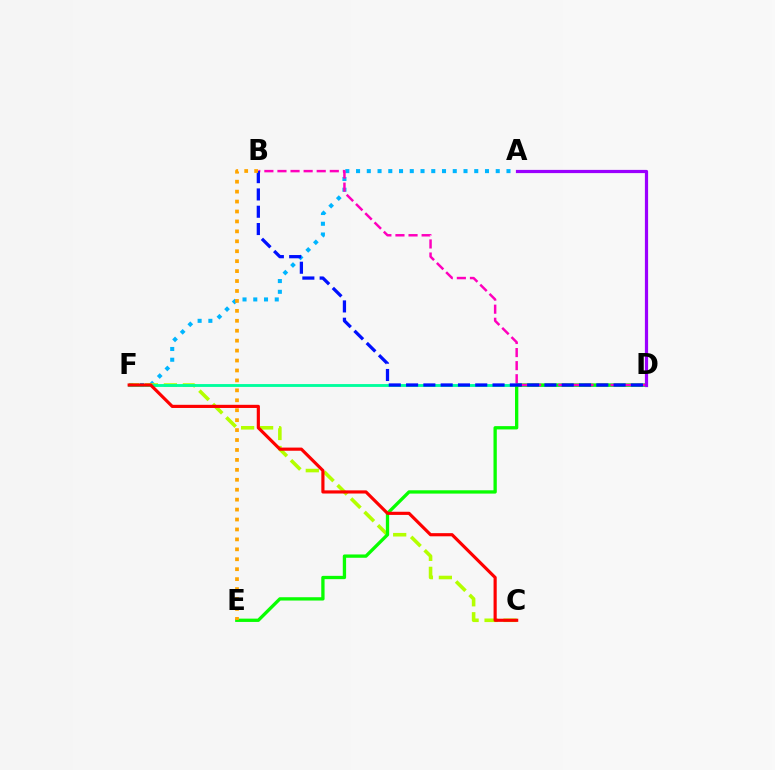{('A', 'F'): [{'color': '#00b5ff', 'line_style': 'dotted', 'thickness': 2.92}], ('C', 'F'): [{'color': '#b3ff00', 'line_style': 'dashed', 'thickness': 2.58}, {'color': '#ff0000', 'line_style': 'solid', 'thickness': 2.27}], ('D', 'F'): [{'color': '#00ff9d', 'line_style': 'solid', 'thickness': 2.06}], ('D', 'E'): [{'color': '#08ff00', 'line_style': 'solid', 'thickness': 2.38}], ('B', 'D'): [{'color': '#ff00bd', 'line_style': 'dashed', 'thickness': 1.78}, {'color': '#0010ff', 'line_style': 'dashed', 'thickness': 2.35}], ('A', 'D'): [{'color': '#9b00ff', 'line_style': 'solid', 'thickness': 2.31}], ('B', 'E'): [{'color': '#ffa500', 'line_style': 'dotted', 'thickness': 2.7}]}